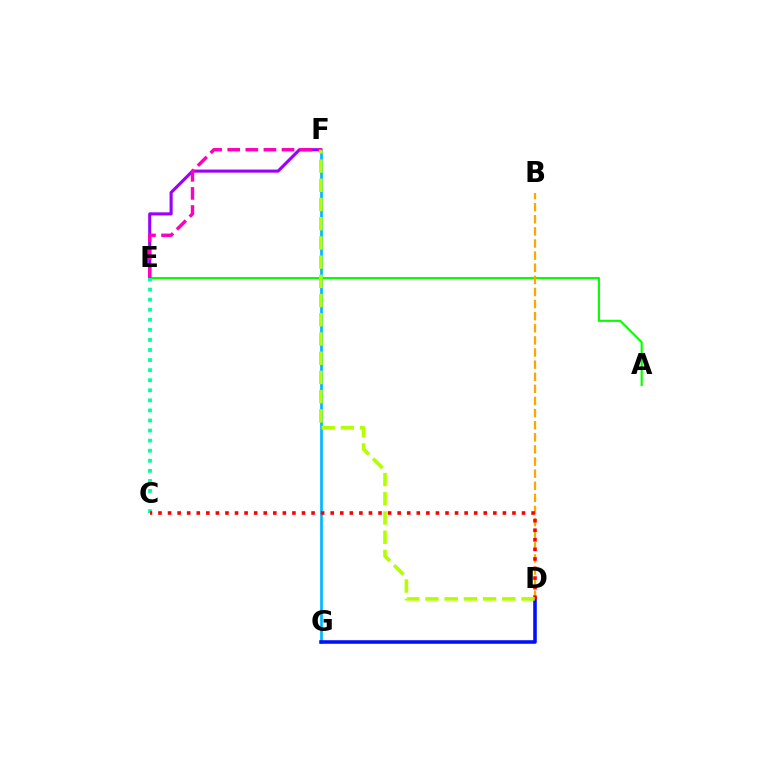{('F', 'G'): [{'color': '#00b5ff', 'line_style': 'solid', 'thickness': 1.92}], ('E', 'F'): [{'color': '#9b00ff', 'line_style': 'solid', 'thickness': 2.23}, {'color': '#ff00bd', 'line_style': 'dashed', 'thickness': 2.46}], ('A', 'E'): [{'color': '#08ff00', 'line_style': 'solid', 'thickness': 1.56}], ('B', 'D'): [{'color': '#ffa500', 'line_style': 'dashed', 'thickness': 1.65}], ('C', 'E'): [{'color': '#00ff9d', 'line_style': 'dotted', 'thickness': 2.74}], ('D', 'G'): [{'color': '#0010ff', 'line_style': 'solid', 'thickness': 2.57}], ('C', 'D'): [{'color': '#ff0000', 'line_style': 'dotted', 'thickness': 2.6}], ('D', 'F'): [{'color': '#b3ff00', 'line_style': 'dashed', 'thickness': 2.61}]}